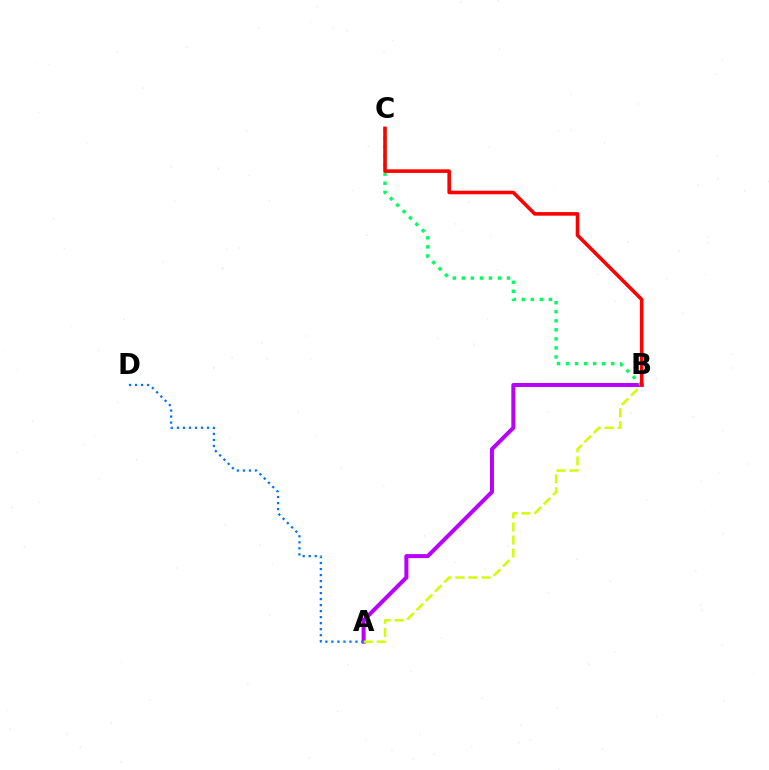{('A', 'B'): [{'color': '#b900ff', 'line_style': 'solid', 'thickness': 2.89}, {'color': '#d1ff00', 'line_style': 'dashed', 'thickness': 1.78}], ('B', 'C'): [{'color': '#00ff5c', 'line_style': 'dotted', 'thickness': 2.45}, {'color': '#ff0000', 'line_style': 'solid', 'thickness': 2.57}], ('A', 'D'): [{'color': '#0074ff', 'line_style': 'dotted', 'thickness': 1.63}]}